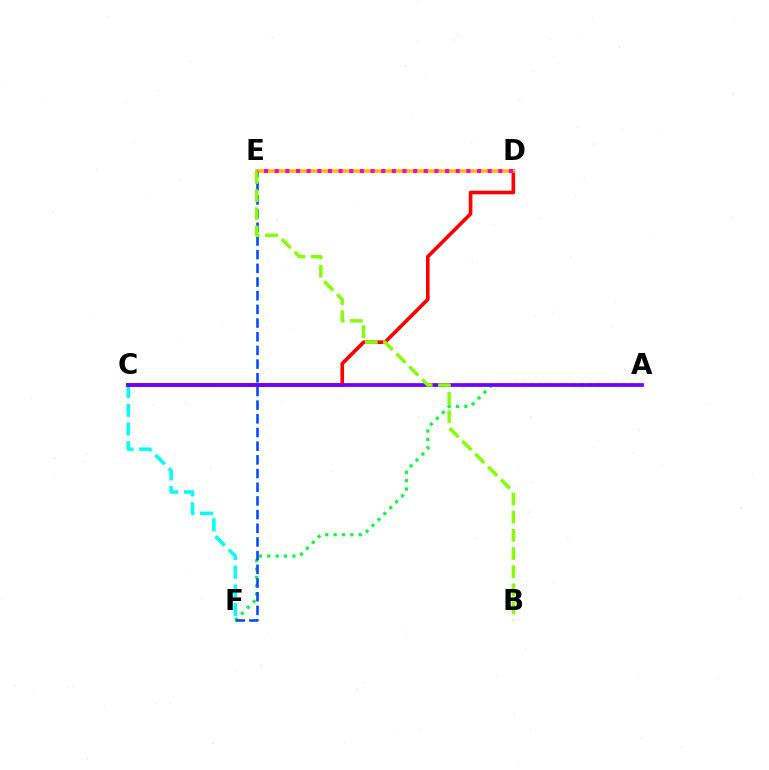{('C', 'F'): [{'color': '#00fff6', 'line_style': 'dashed', 'thickness': 2.55}], ('A', 'F'): [{'color': '#00ff39', 'line_style': 'dotted', 'thickness': 2.27}], ('C', 'D'): [{'color': '#ff0000', 'line_style': 'solid', 'thickness': 2.62}], ('D', 'E'): [{'color': '#ffbd00', 'line_style': 'solid', 'thickness': 2.58}, {'color': '#ff00cf', 'line_style': 'dotted', 'thickness': 2.89}], ('E', 'F'): [{'color': '#004bff', 'line_style': 'dashed', 'thickness': 1.86}], ('A', 'C'): [{'color': '#7200ff', 'line_style': 'solid', 'thickness': 2.69}], ('B', 'E'): [{'color': '#84ff00', 'line_style': 'dashed', 'thickness': 2.47}]}